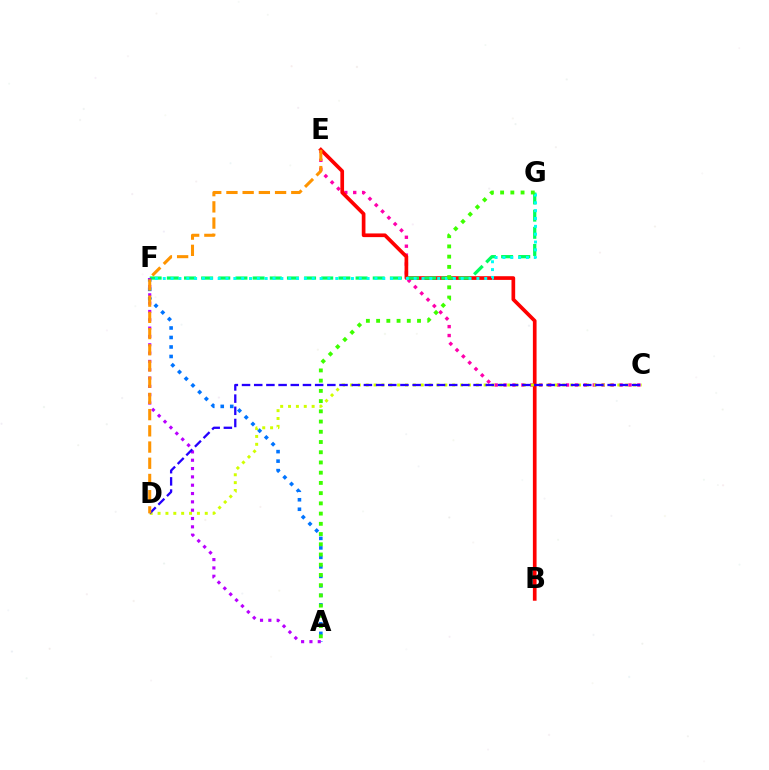{('C', 'E'): [{'color': '#ff00ac', 'line_style': 'dotted', 'thickness': 2.42}], ('B', 'E'): [{'color': '#ff0000', 'line_style': 'solid', 'thickness': 2.65}], ('A', 'F'): [{'color': '#0074ff', 'line_style': 'dotted', 'thickness': 2.58}, {'color': '#b900ff', 'line_style': 'dotted', 'thickness': 2.26}], ('C', 'D'): [{'color': '#d1ff00', 'line_style': 'dotted', 'thickness': 2.14}, {'color': '#2500ff', 'line_style': 'dashed', 'thickness': 1.66}], ('F', 'G'): [{'color': '#00ff5c', 'line_style': 'dashed', 'thickness': 2.33}, {'color': '#00fff6', 'line_style': 'dotted', 'thickness': 2.13}], ('D', 'E'): [{'color': '#ff9400', 'line_style': 'dashed', 'thickness': 2.2}], ('A', 'G'): [{'color': '#3dff00', 'line_style': 'dotted', 'thickness': 2.78}]}